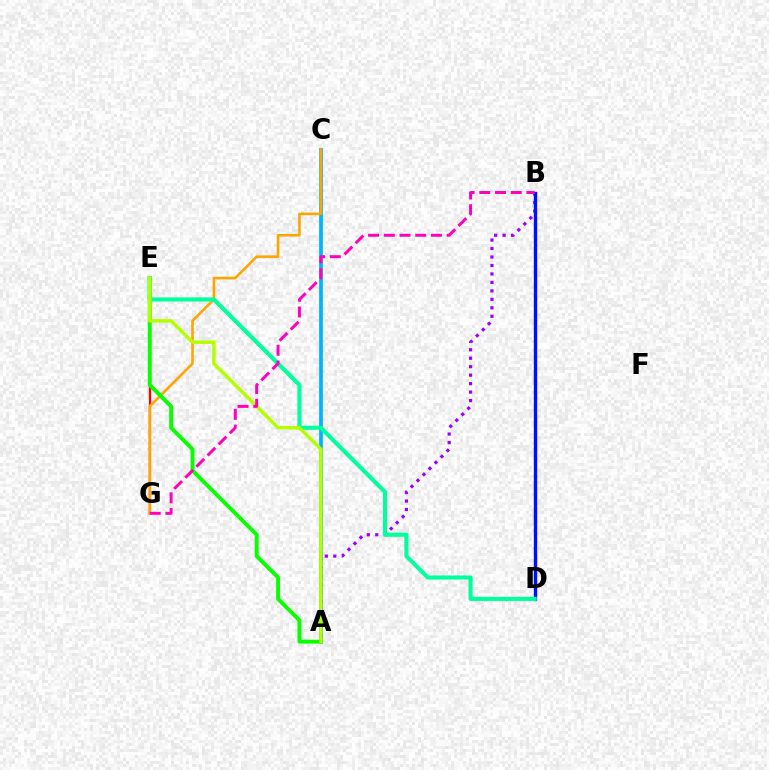{('A', 'C'): [{'color': '#00b5ff', 'line_style': 'solid', 'thickness': 2.69}], ('A', 'B'): [{'color': '#9b00ff', 'line_style': 'dotted', 'thickness': 2.3}], ('E', 'G'): [{'color': '#ff0000', 'line_style': 'solid', 'thickness': 1.61}], ('B', 'D'): [{'color': '#0010ff', 'line_style': 'solid', 'thickness': 2.43}], ('C', 'G'): [{'color': '#ffa500', 'line_style': 'solid', 'thickness': 1.87}], ('A', 'E'): [{'color': '#08ff00', 'line_style': 'solid', 'thickness': 2.82}, {'color': '#b3ff00', 'line_style': 'solid', 'thickness': 2.48}], ('D', 'E'): [{'color': '#00ff9d', 'line_style': 'solid', 'thickness': 2.96}], ('B', 'G'): [{'color': '#ff00bd', 'line_style': 'dashed', 'thickness': 2.14}]}